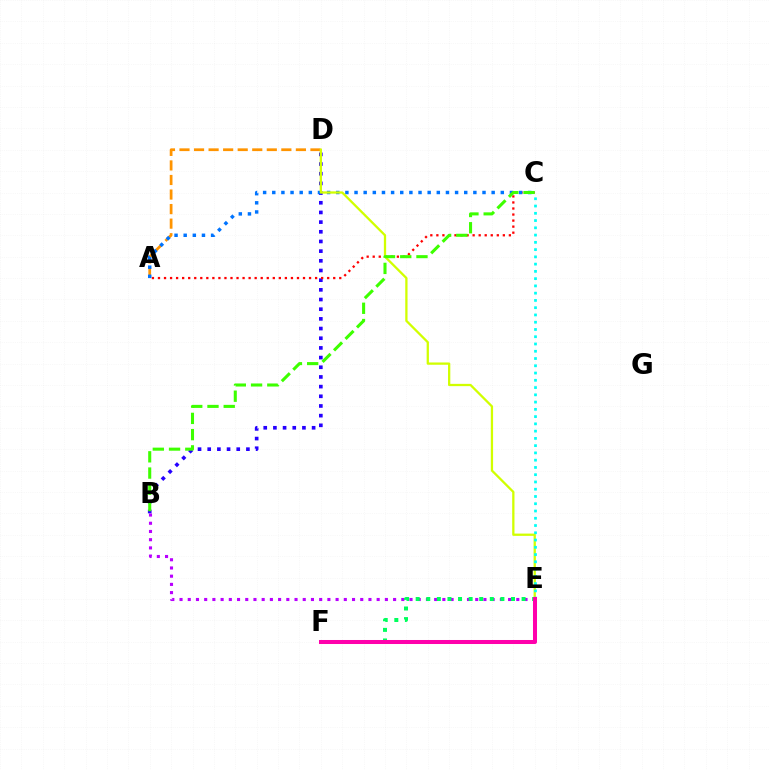{('B', 'D'): [{'color': '#2500ff', 'line_style': 'dotted', 'thickness': 2.63}], ('B', 'E'): [{'color': '#b900ff', 'line_style': 'dotted', 'thickness': 2.23}], ('A', 'C'): [{'color': '#ff0000', 'line_style': 'dotted', 'thickness': 1.64}, {'color': '#0074ff', 'line_style': 'dotted', 'thickness': 2.48}], ('A', 'D'): [{'color': '#ff9400', 'line_style': 'dashed', 'thickness': 1.98}], ('D', 'E'): [{'color': '#d1ff00', 'line_style': 'solid', 'thickness': 1.64}], ('B', 'C'): [{'color': '#3dff00', 'line_style': 'dashed', 'thickness': 2.21}], ('E', 'F'): [{'color': '#00ff5c', 'line_style': 'dotted', 'thickness': 2.88}, {'color': '#ff00ac', 'line_style': 'solid', 'thickness': 2.9}], ('C', 'E'): [{'color': '#00fff6', 'line_style': 'dotted', 'thickness': 1.97}]}